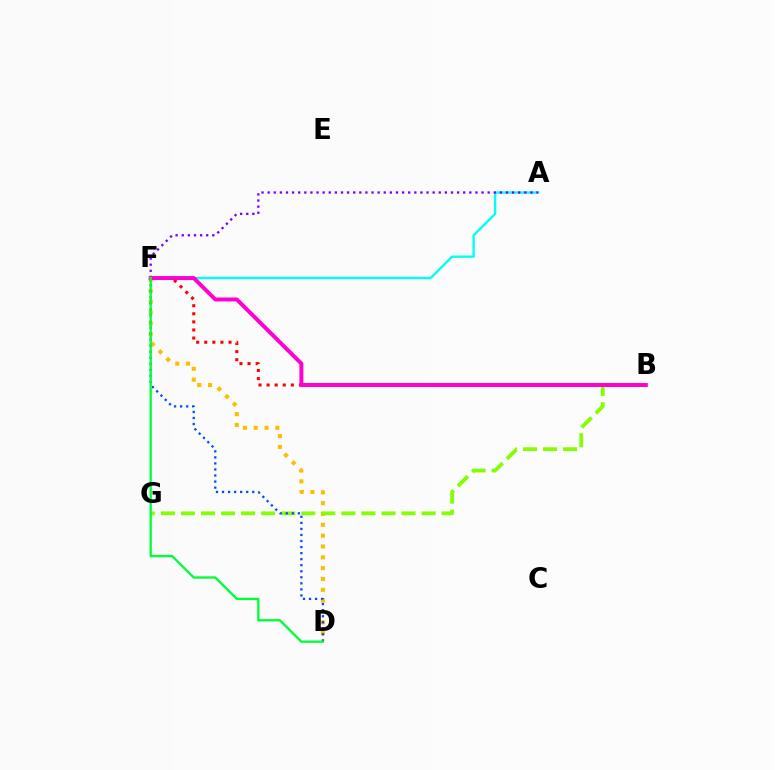{('A', 'F'): [{'color': '#00fff6', 'line_style': 'solid', 'thickness': 1.69}, {'color': '#7200ff', 'line_style': 'dotted', 'thickness': 1.66}], ('D', 'F'): [{'color': '#ffbd00', 'line_style': 'dotted', 'thickness': 2.94}, {'color': '#004bff', 'line_style': 'dotted', 'thickness': 1.64}, {'color': '#00ff39', 'line_style': 'solid', 'thickness': 1.68}], ('B', 'G'): [{'color': '#84ff00', 'line_style': 'dashed', 'thickness': 2.72}], ('B', 'F'): [{'color': '#ff0000', 'line_style': 'dotted', 'thickness': 2.2}, {'color': '#ff00cf', 'line_style': 'solid', 'thickness': 2.85}]}